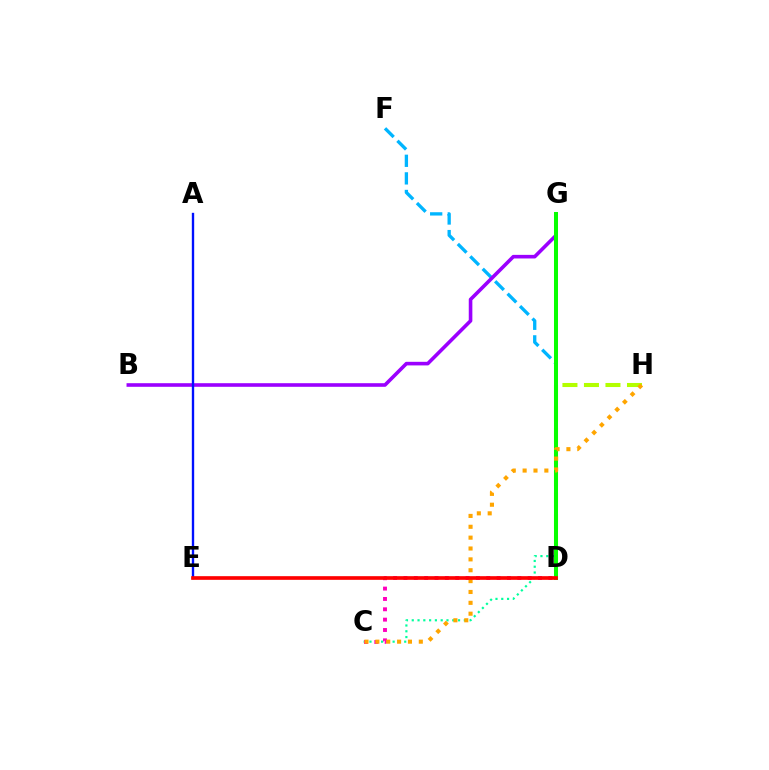{('D', 'H'): [{'color': '#b3ff00', 'line_style': 'dashed', 'thickness': 2.92}], ('D', 'F'): [{'color': '#00b5ff', 'line_style': 'dashed', 'thickness': 2.39}], ('C', 'G'): [{'color': '#00ff9d', 'line_style': 'dotted', 'thickness': 1.57}], ('B', 'G'): [{'color': '#9b00ff', 'line_style': 'solid', 'thickness': 2.59}], ('A', 'E'): [{'color': '#0010ff', 'line_style': 'solid', 'thickness': 1.7}], ('C', 'D'): [{'color': '#ff00bd', 'line_style': 'dotted', 'thickness': 2.81}], ('D', 'G'): [{'color': '#08ff00', 'line_style': 'solid', 'thickness': 2.89}], ('C', 'H'): [{'color': '#ffa500', 'line_style': 'dotted', 'thickness': 2.95}], ('D', 'E'): [{'color': '#ff0000', 'line_style': 'solid', 'thickness': 2.64}]}